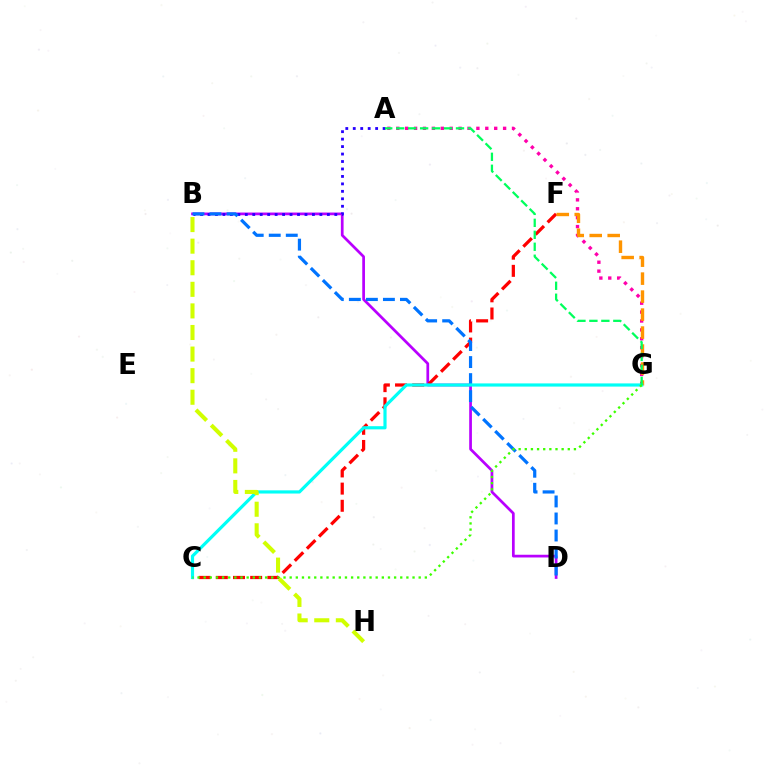{('A', 'G'): [{'color': '#ff00ac', 'line_style': 'dotted', 'thickness': 2.42}, {'color': '#00ff5c', 'line_style': 'dashed', 'thickness': 1.63}], ('B', 'D'): [{'color': '#b900ff', 'line_style': 'solid', 'thickness': 1.96}, {'color': '#0074ff', 'line_style': 'dashed', 'thickness': 2.31}], ('C', 'F'): [{'color': '#ff0000', 'line_style': 'dashed', 'thickness': 2.33}], ('F', 'G'): [{'color': '#ff9400', 'line_style': 'dashed', 'thickness': 2.44}], ('A', 'B'): [{'color': '#2500ff', 'line_style': 'dotted', 'thickness': 2.03}], ('C', 'G'): [{'color': '#00fff6', 'line_style': 'solid', 'thickness': 2.29}, {'color': '#3dff00', 'line_style': 'dotted', 'thickness': 1.67}], ('B', 'H'): [{'color': '#d1ff00', 'line_style': 'dashed', 'thickness': 2.93}]}